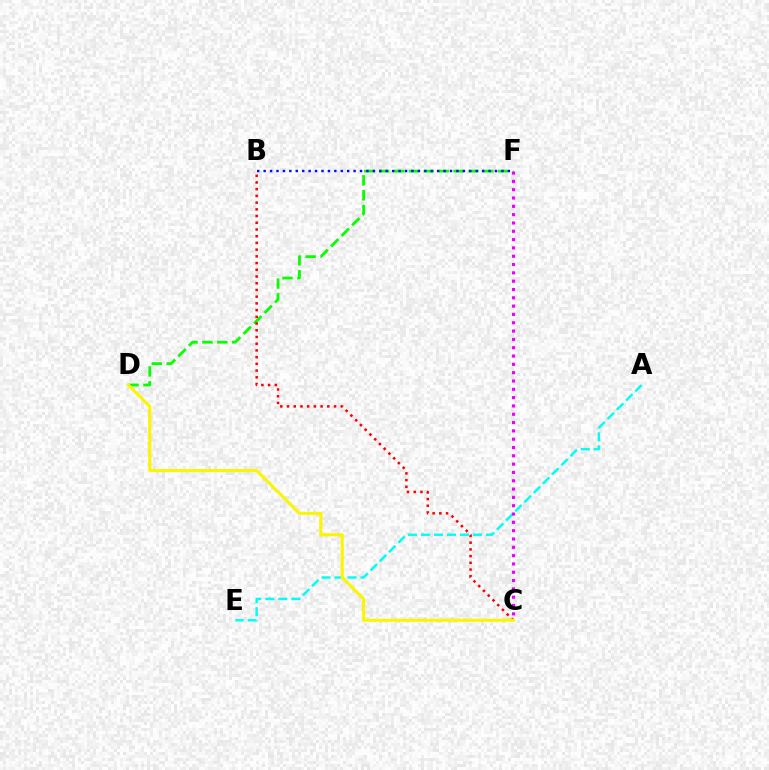{('D', 'F'): [{'color': '#08ff00', 'line_style': 'dashed', 'thickness': 2.02}], ('B', 'F'): [{'color': '#0010ff', 'line_style': 'dotted', 'thickness': 1.75}], ('A', 'E'): [{'color': '#00fff6', 'line_style': 'dashed', 'thickness': 1.77}], ('B', 'C'): [{'color': '#ff0000', 'line_style': 'dotted', 'thickness': 1.83}], ('C', 'D'): [{'color': '#fcf500', 'line_style': 'solid', 'thickness': 2.21}], ('C', 'F'): [{'color': '#ee00ff', 'line_style': 'dotted', 'thickness': 2.26}]}